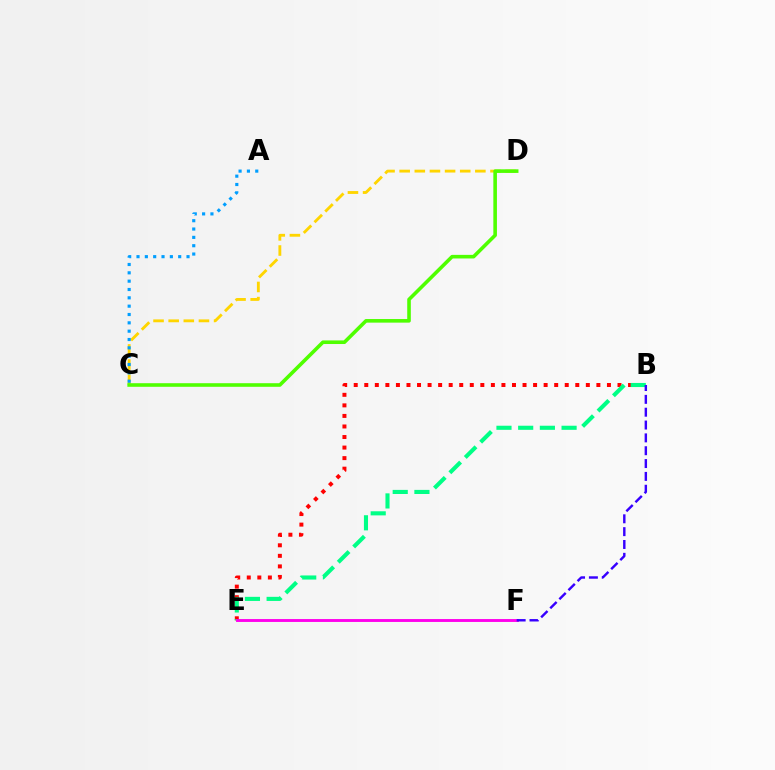{('C', 'D'): [{'color': '#ffd500', 'line_style': 'dashed', 'thickness': 2.06}, {'color': '#4fff00', 'line_style': 'solid', 'thickness': 2.59}], ('A', 'C'): [{'color': '#009eff', 'line_style': 'dotted', 'thickness': 2.26}], ('B', 'E'): [{'color': '#ff0000', 'line_style': 'dotted', 'thickness': 2.87}, {'color': '#00ff86', 'line_style': 'dashed', 'thickness': 2.95}], ('E', 'F'): [{'color': '#ff00ed', 'line_style': 'solid', 'thickness': 2.08}], ('B', 'F'): [{'color': '#3700ff', 'line_style': 'dashed', 'thickness': 1.74}]}